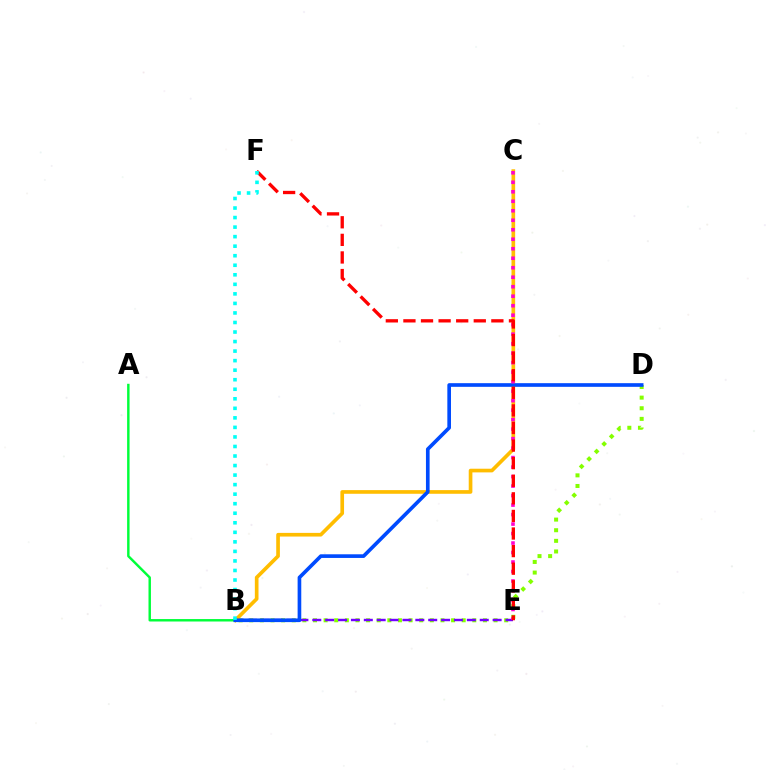{('B', 'D'): [{'color': '#84ff00', 'line_style': 'dotted', 'thickness': 2.89}, {'color': '#004bff', 'line_style': 'solid', 'thickness': 2.63}], ('B', 'E'): [{'color': '#7200ff', 'line_style': 'dashed', 'thickness': 1.75}], ('B', 'C'): [{'color': '#ffbd00', 'line_style': 'solid', 'thickness': 2.64}], ('A', 'B'): [{'color': '#00ff39', 'line_style': 'solid', 'thickness': 1.76}], ('C', 'E'): [{'color': '#ff00cf', 'line_style': 'dotted', 'thickness': 2.58}], ('E', 'F'): [{'color': '#ff0000', 'line_style': 'dashed', 'thickness': 2.39}], ('B', 'F'): [{'color': '#00fff6', 'line_style': 'dotted', 'thickness': 2.59}]}